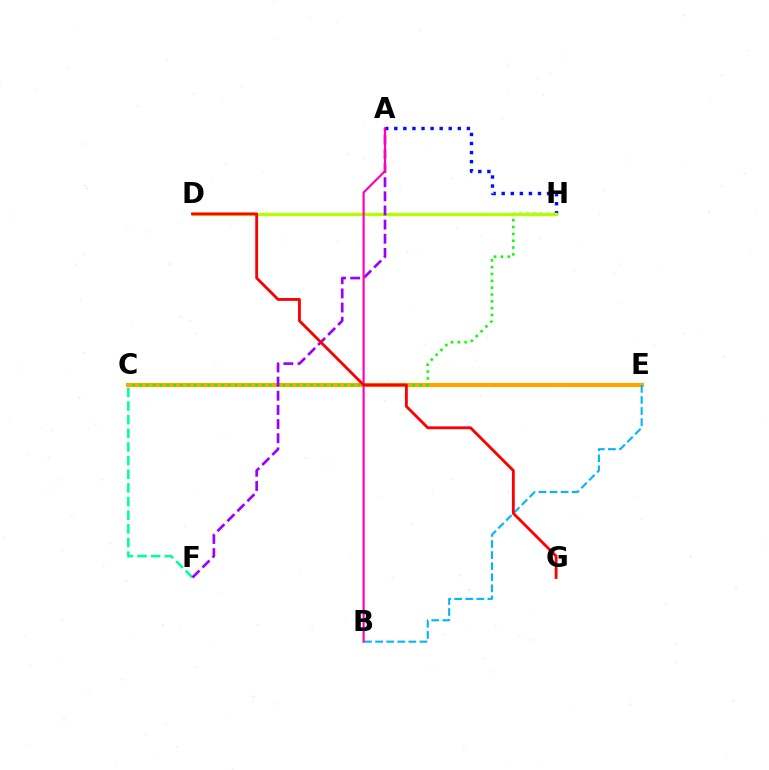{('C', 'E'): [{'color': '#ffa500', 'line_style': 'solid', 'thickness': 2.96}], ('C', 'F'): [{'color': '#00ff9d', 'line_style': 'dashed', 'thickness': 1.85}], ('A', 'H'): [{'color': '#0010ff', 'line_style': 'dotted', 'thickness': 2.47}], ('C', 'H'): [{'color': '#08ff00', 'line_style': 'dotted', 'thickness': 1.86}], ('D', 'H'): [{'color': '#b3ff00', 'line_style': 'solid', 'thickness': 2.36}], ('B', 'E'): [{'color': '#00b5ff', 'line_style': 'dashed', 'thickness': 1.5}], ('A', 'F'): [{'color': '#9b00ff', 'line_style': 'dashed', 'thickness': 1.92}], ('A', 'B'): [{'color': '#ff00bd', 'line_style': 'solid', 'thickness': 1.55}], ('D', 'G'): [{'color': '#ff0000', 'line_style': 'solid', 'thickness': 2.04}]}